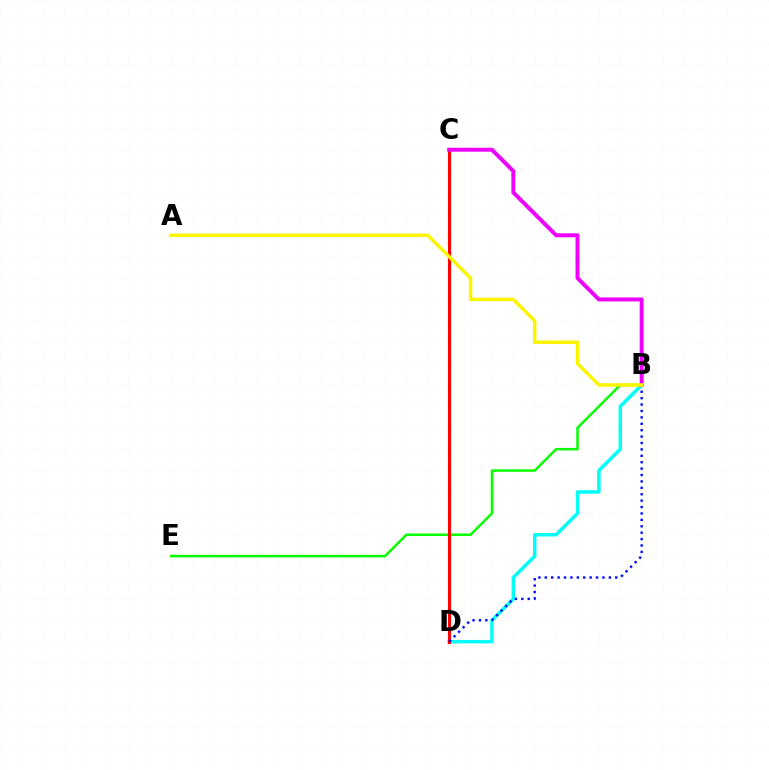{('B', 'E'): [{'color': '#08ff00', 'line_style': 'solid', 'thickness': 1.81}], ('B', 'D'): [{'color': '#00fff6', 'line_style': 'solid', 'thickness': 2.5}, {'color': '#0010ff', 'line_style': 'dotted', 'thickness': 1.74}], ('C', 'D'): [{'color': '#ff0000', 'line_style': 'solid', 'thickness': 2.25}], ('B', 'C'): [{'color': '#ee00ff', 'line_style': 'solid', 'thickness': 2.84}], ('A', 'B'): [{'color': '#fcf500', 'line_style': 'solid', 'thickness': 2.51}]}